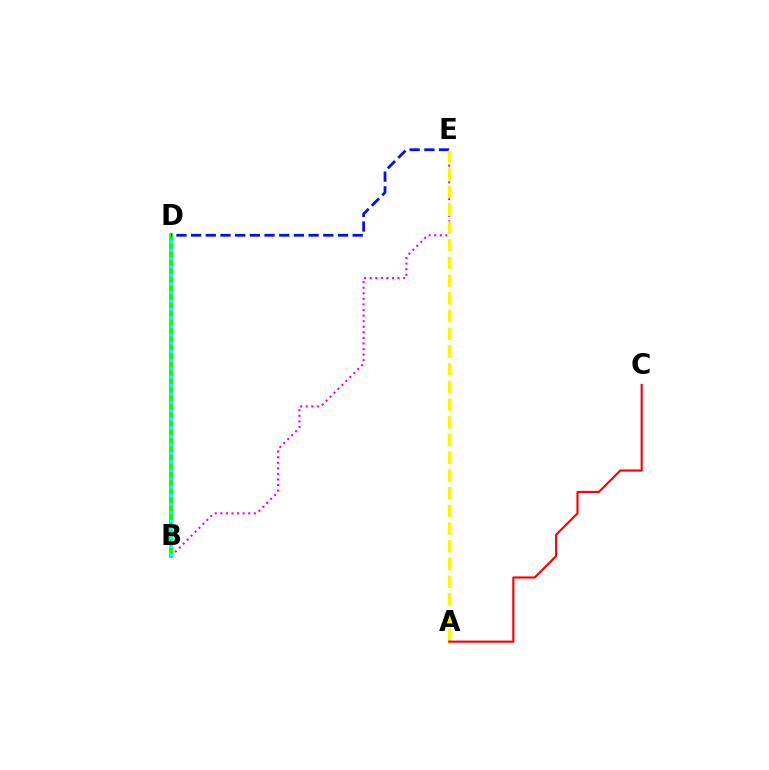{('B', 'D'): [{'color': '#08ff00', 'line_style': 'solid', 'thickness': 2.78}, {'color': '#00fff6', 'line_style': 'dotted', 'thickness': 2.3}], ('B', 'E'): [{'color': '#ee00ff', 'line_style': 'dotted', 'thickness': 1.51}], ('D', 'E'): [{'color': '#0010ff', 'line_style': 'dashed', 'thickness': 2.0}], ('A', 'E'): [{'color': '#fcf500', 'line_style': 'dashed', 'thickness': 2.41}], ('A', 'C'): [{'color': '#ff0000', 'line_style': 'solid', 'thickness': 1.54}]}